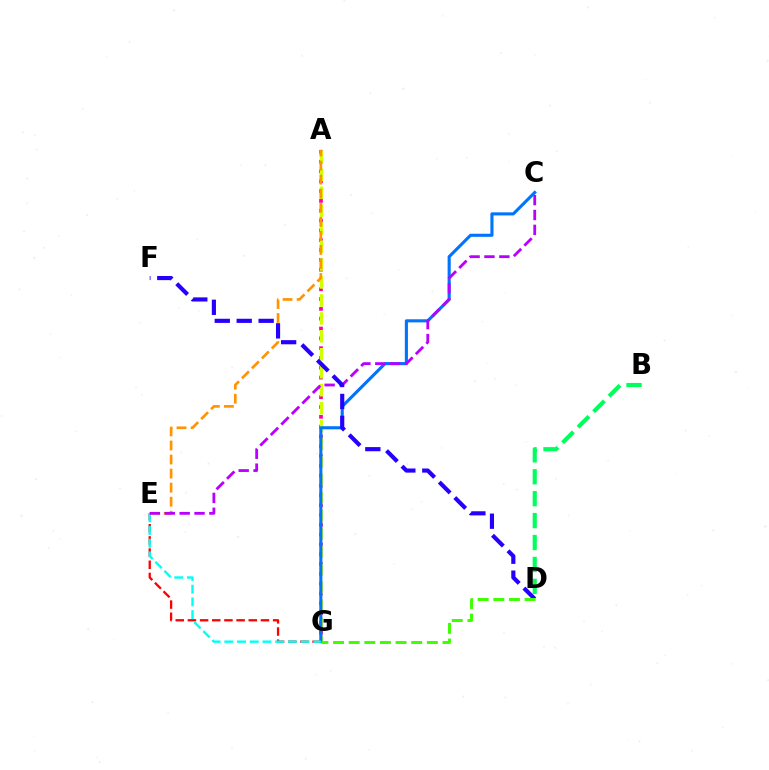{('E', 'G'): [{'color': '#ff0000', 'line_style': 'dashed', 'thickness': 1.65}, {'color': '#00fff6', 'line_style': 'dashed', 'thickness': 1.73}], ('A', 'G'): [{'color': '#ff00ac', 'line_style': 'dotted', 'thickness': 2.67}, {'color': '#d1ff00', 'line_style': 'dashed', 'thickness': 2.44}], ('C', 'G'): [{'color': '#0074ff', 'line_style': 'solid', 'thickness': 2.23}], ('A', 'E'): [{'color': '#ff9400', 'line_style': 'dashed', 'thickness': 1.91}], ('B', 'D'): [{'color': '#00ff5c', 'line_style': 'dashed', 'thickness': 2.98}], ('C', 'E'): [{'color': '#b900ff', 'line_style': 'dashed', 'thickness': 2.02}], ('D', 'F'): [{'color': '#2500ff', 'line_style': 'dashed', 'thickness': 2.98}], ('D', 'G'): [{'color': '#3dff00', 'line_style': 'dashed', 'thickness': 2.12}]}